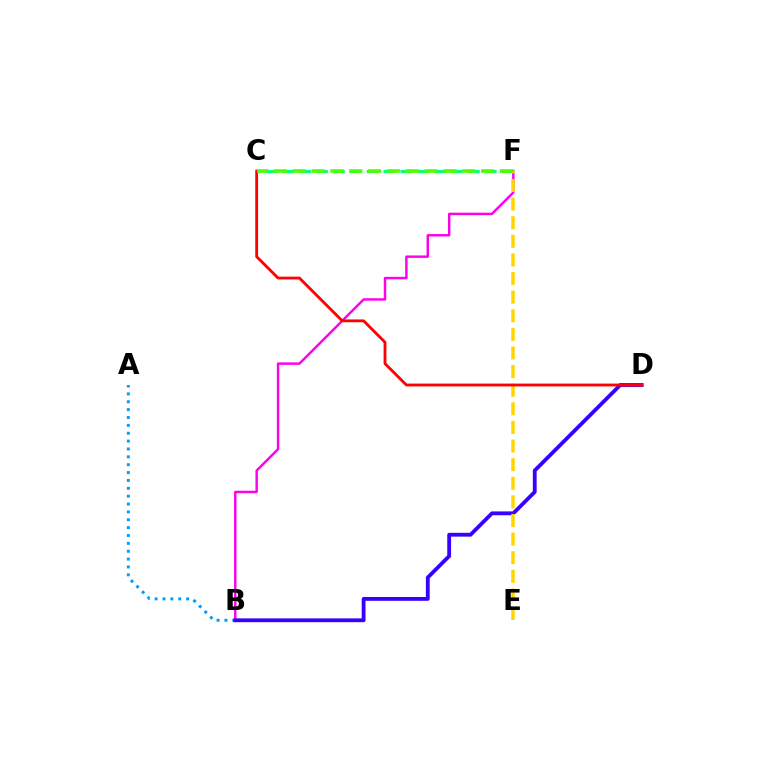{('A', 'B'): [{'color': '#009eff', 'line_style': 'dotted', 'thickness': 2.14}], ('B', 'F'): [{'color': '#ff00ed', 'line_style': 'solid', 'thickness': 1.76}], ('C', 'F'): [{'color': '#00ff86', 'line_style': 'dashed', 'thickness': 2.29}, {'color': '#4fff00', 'line_style': 'dashed', 'thickness': 2.56}], ('B', 'D'): [{'color': '#3700ff', 'line_style': 'solid', 'thickness': 2.75}], ('E', 'F'): [{'color': '#ffd500', 'line_style': 'dashed', 'thickness': 2.53}], ('C', 'D'): [{'color': '#ff0000', 'line_style': 'solid', 'thickness': 2.03}]}